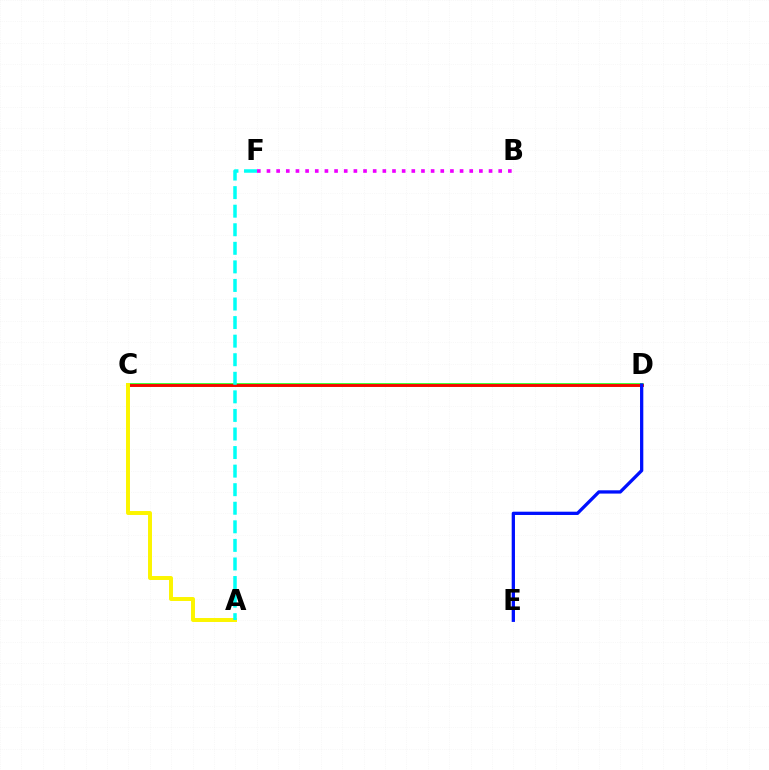{('C', 'D'): [{'color': '#08ff00', 'line_style': 'solid', 'thickness': 2.54}, {'color': '#ff0000', 'line_style': 'solid', 'thickness': 2.04}], ('D', 'E'): [{'color': '#0010ff', 'line_style': 'solid', 'thickness': 2.37}], ('A', 'C'): [{'color': '#fcf500', 'line_style': 'solid', 'thickness': 2.85}], ('A', 'F'): [{'color': '#00fff6', 'line_style': 'dashed', 'thickness': 2.52}], ('B', 'F'): [{'color': '#ee00ff', 'line_style': 'dotted', 'thickness': 2.62}]}